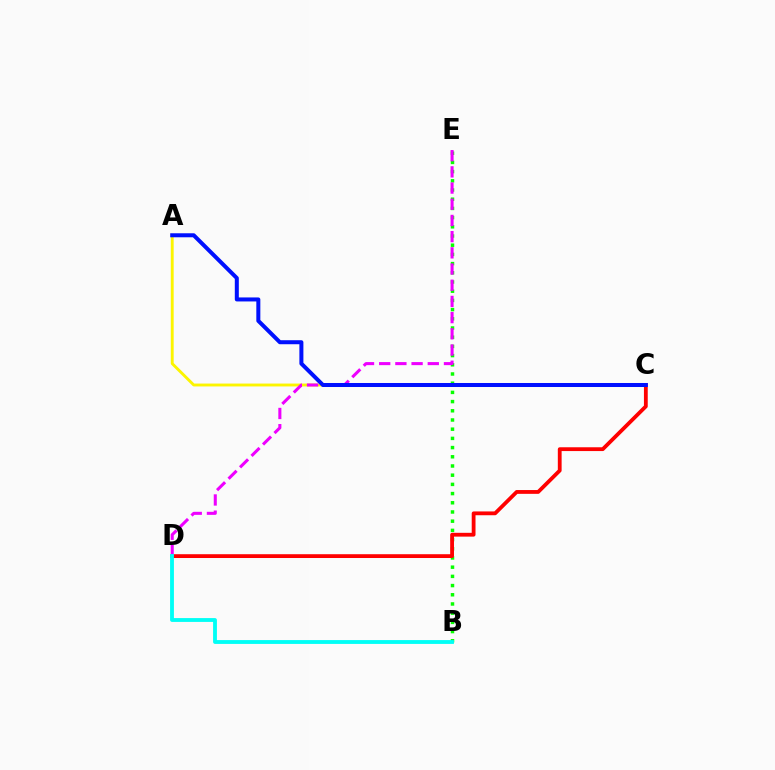{('A', 'C'): [{'color': '#fcf500', 'line_style': 'solid', 'thickness': 2.07}, {'color': '#0010ff', 'line_style': 'solid', 'thickness': 2.89}], ('B', 'E'): [{'color': '#08ff00', 'line_style': 'dotted', 'thickness': 2.5}], ('C', 'D'): [{'color': '#ff0000', 'line_style': 'solid', 'thickness': 2.74}], ('D', 'E'): [{'color': '#ee00ff', 'line_style': 'dashed', 'thickness': 2.2}], ('B', 'D'): [{'color': '#00fff6', 'line_style': 'solid', 'thickness': 2.76}]}